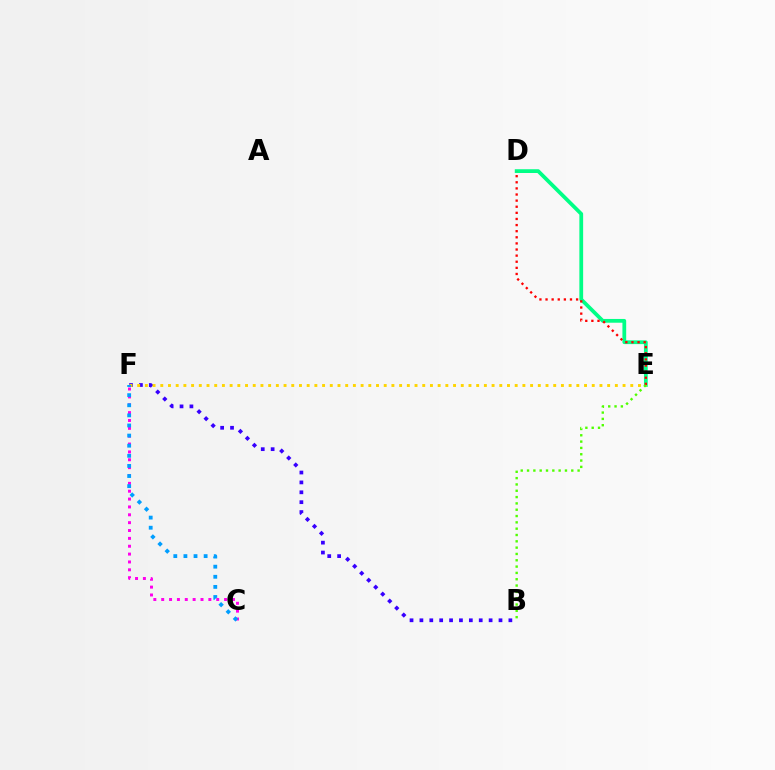{('D', 'E'): [{'color': '#00ff86', 'line_style': 'solid', 'thickness': 2.71}, {'color': '#ff0000', 'line_style': 'dotted', 'thickness': 1.66}], ('B', 'F'): [{'color': '#3700ff', 'line_style': 'dotted', 'thickness': 2.69}], ('E', 'F'): [{'color': '#ffd500', 'line_style': 'dotted', 'thickness': 2.09}], ('B', 'E'): [{'color': '#4fff00', 'line_style': 'dotted', 'thickness': 1.72}], ('C', 'F'): [{'color': '#ff00ed', 'line_style': 'dotted', 'thickness': 2.14}, {'color': '#009eff', 'line_style': 'dotted', 'thickness': 2.75}]}